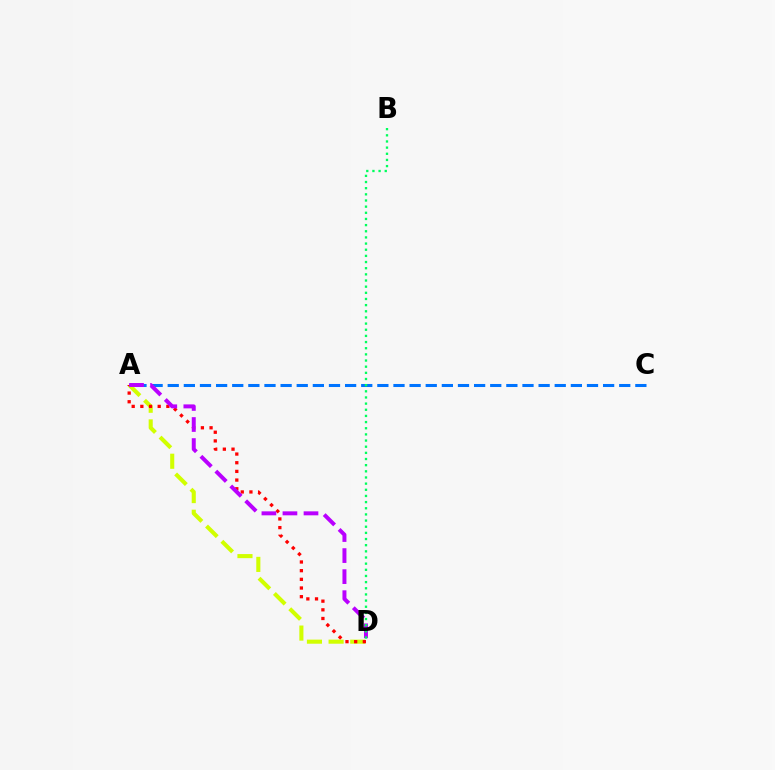{('A', 'D'): [{'color': '#d1ff00', 'line_style': 'dashed', 'thickness': 2.94}, {'color': '#ff0000', 'line_style': 'dotted', 'thickness': 2.36}, {'color': '#b900ff', 'line_style': 'dashed', 'thickness': 2.86}], ('A', 'C'): [{'color': '#0074ff', 'line_style': 'dashed', 'thickness': 2.19}], ('B', 'D'): [{'color': '#00ff5c', 'line_style': 'dotted', 'thickness': 1.67}]}